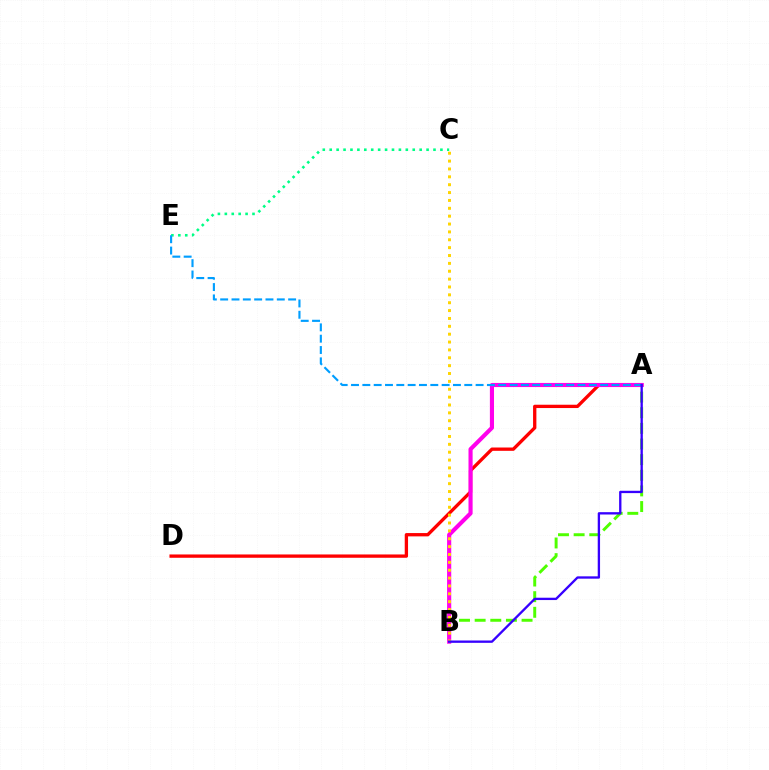{('A', 'D'): [{'color': '#ff0000', 'line_style': 'solid', 'thickness': 2.39}], ('A', 'B'): [{'color': '#4fff00', 'line_style': 'dashed', 'thickness': 2.12}, {'color': '#ff00ed', 'line_style': 'solid', 'thickness': 2.97}, {'color': '#3700ff', 'line_style': 'solid', 'thickness': 1.68}], ('C', 'E'): [{'color': '#00ff86', 'line_style': 'dotted', 'thickness': 1.88}], ('B', 'C'): [{'color': '#ffd500', 'line_style': 'dotted', 'thickness': 2.14}], ('A', 'E'): [{'color': '#009eff', 'line_style': 'dashed', 'thickness': 1.54}]}